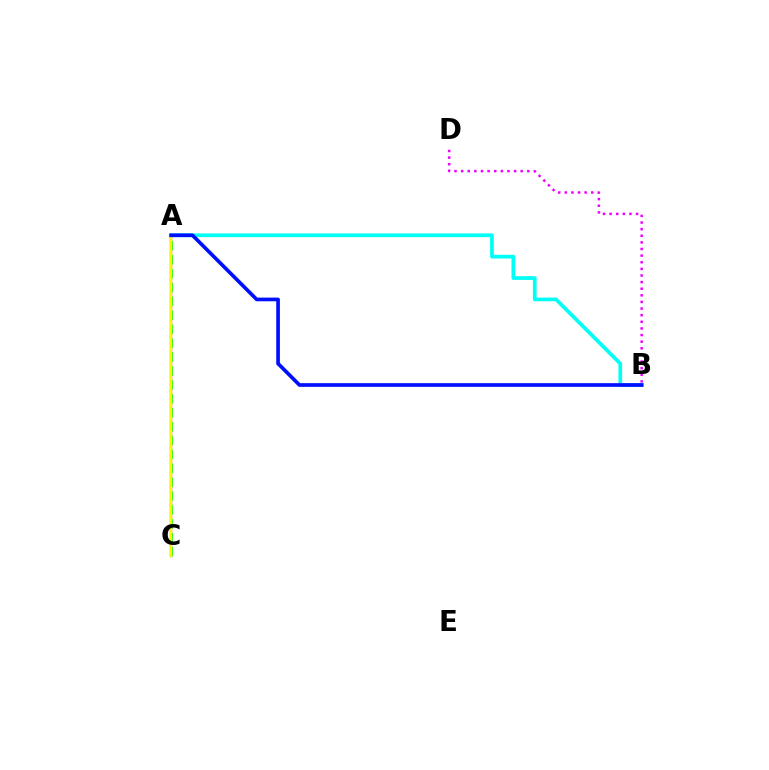{('B', 'D'): [{'color': '#ee00ff', 'line_style': 'dotted', 'thickness': 1.8}], ('A', 'C'): [{'color': '#ff0000', 'line_style': 'solid', 'thickness': 1.63}, {'color': '#08ff00', 'line_style': 'dashed', 'thickness': 1.89}, {'color': '#fcf500', 'line_style': 'solid', 'thickness': 1.56}], ('A', 'B'): [{'color': '#00fff6', 'line_style': 'solid', 'thickness': 2.67}, {'color': '#0010ff', 'line_style': 'solid', 'thickness': 2.65}]}